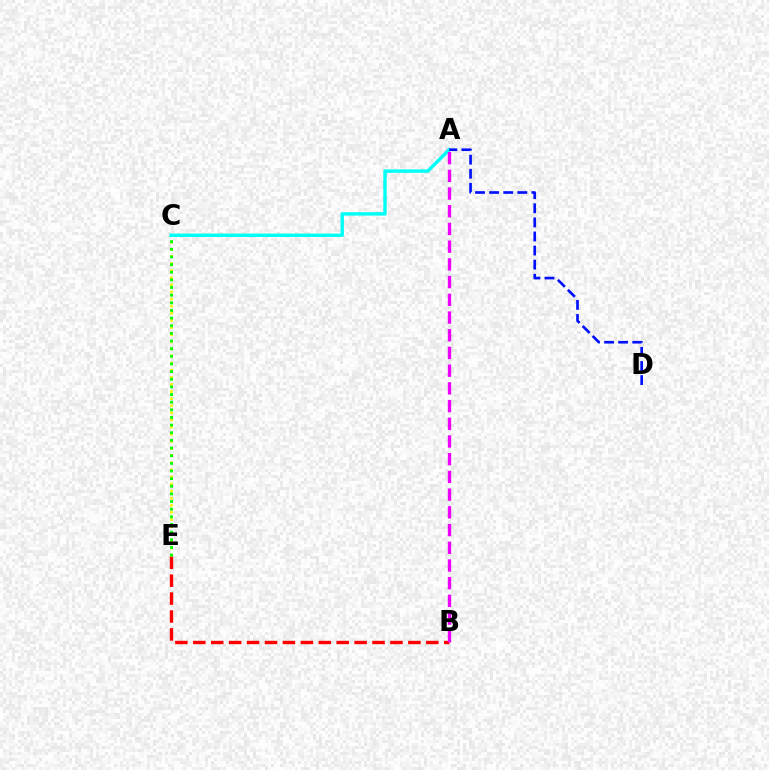{('B', 'E'): [{'color': '#ff0000', 'line_style': 'dashed', 'thickness': 2.43}], ('C', 'E'): [{'color': '#fcf500', 'line_style': 'dotted', 'thickness': 1.93}, {'color': '#08ff00', 'line_style': 'dotted', 'thickness': 2.08}], ('A', 'C'): [{'color': '#00fff6', 'line_style': 'solid', 'thickness': 2.46}], ('A', 'B'): [{'color': '#ee00ff', 'line_style': 'dashed', 'thickness': 2.41}], ('A', 'D'): [{'color': '#0010ff', 'line_style': 'dashed', 'thickness': 1.91}]}